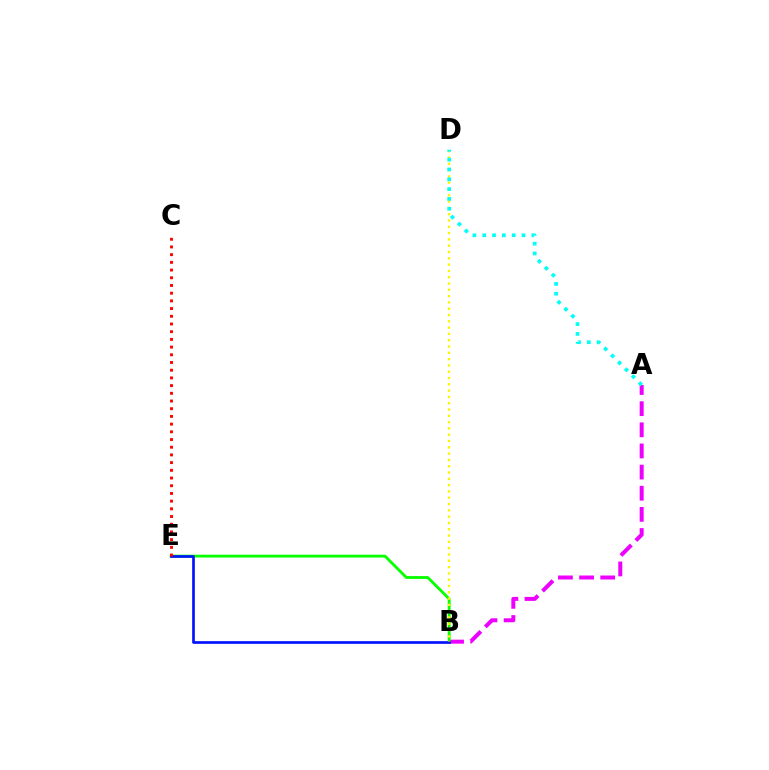{('A', 'B'): [{'color': '#ee00ff', 'line_style': 'dashed', 'thickness': 2.87}], ('B', 'E'): [{'color': '#08ff00', 'line_style': 'solid', 'thickness': 2.04}, {'color': '#0010ff', 'line_style': 'solid', 'thickness': 1.92}], ('B', 'D'): [{'color': '#fcf500', 'line_style': 'dotted', 'thickness': 1.71}], ('A', 'D'): [{'color': '#00fff6', 'line_style': 'dotted', 'thickness': 2.67}], ('C', 'E'): [{'color': '#ff0000', 'line_style': 'dotted', 'thickness': 2.09}]}